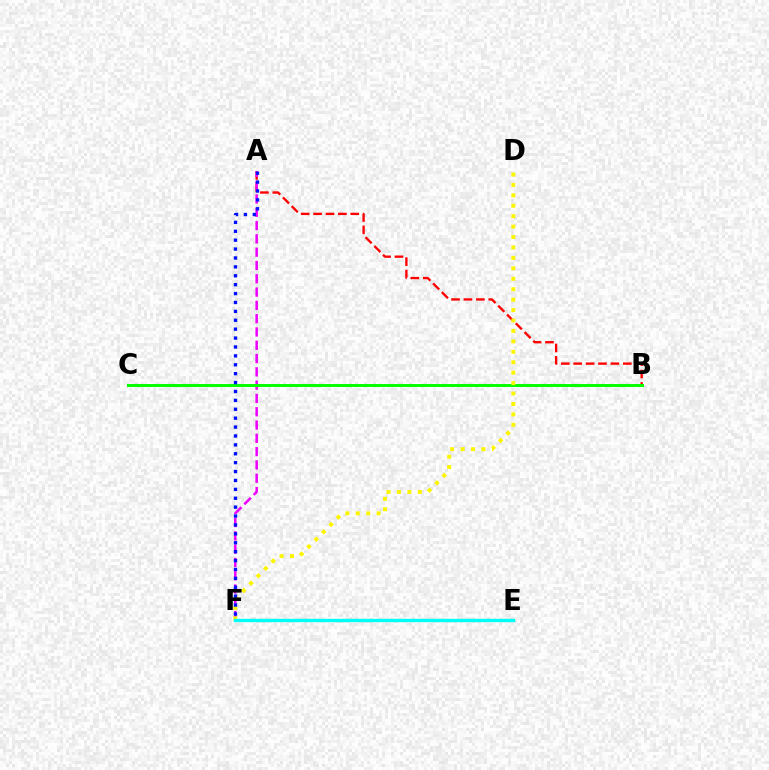{('A', 'B'): [{'color': '#ff0000', 'line_style': 'dashed', 'thickness': 1.69}], ('A', 'F'): [{'color': '#ee00ff', 'line_style': 'dashed', 'thickness': 1.81}, {'color': '#0010ff', 'line_style': 'dotted', 'thickness': 2.42}], ('B', 'C'): [{'color': '#08ff00', 'line_style': 'solid', 'thickness': 2.15}], ('D', 'F'): [{'color': '#fcf500', 'line_style': 'dotted', 'thickness': 2.83}], ('E', 'F'): [{'color': '#00fff6', 'line_style': 'solid', 'thickness': 2.45}]}